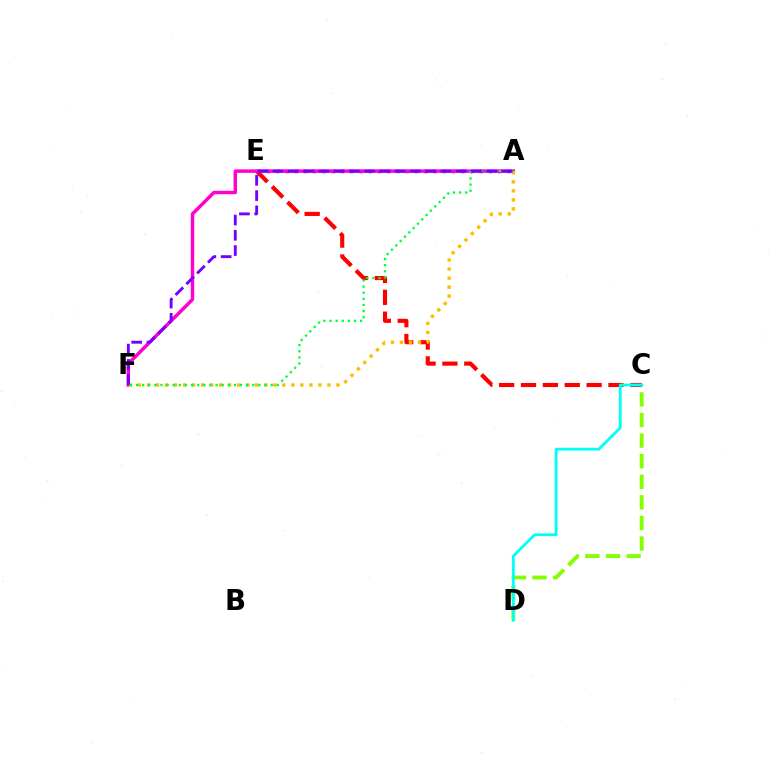{('C', 'E'): [{'color': '#ff0000', 'line_style': 'dashed', 'thickness': 2.97}], ('A', 'E'): [{'color': '#004bff', 'line_style': 'dotted', 'thickness': 2.51}], ('C', 'D'): [{'color': '#84ff00', 'line_style': 'dashed', 'thickness': 2.8}, {'color': '#00fff6', 'line_style': 'solid', 'thickness': 2.02}], ('A', 'F'): [{'color': '#ff00cf', 'line_style': 'solid', 'thickness': 2.49}, {'color': '#ffbd00', 'line_style': 'dotted', 'thickness': 2.45}, {'color': '#00ff39', 'line_style': 'dotted', 'thickness': 1.66}, {'color': '#7200ff', 'line_style': 'dashed', 'thickness': 2.07}]}